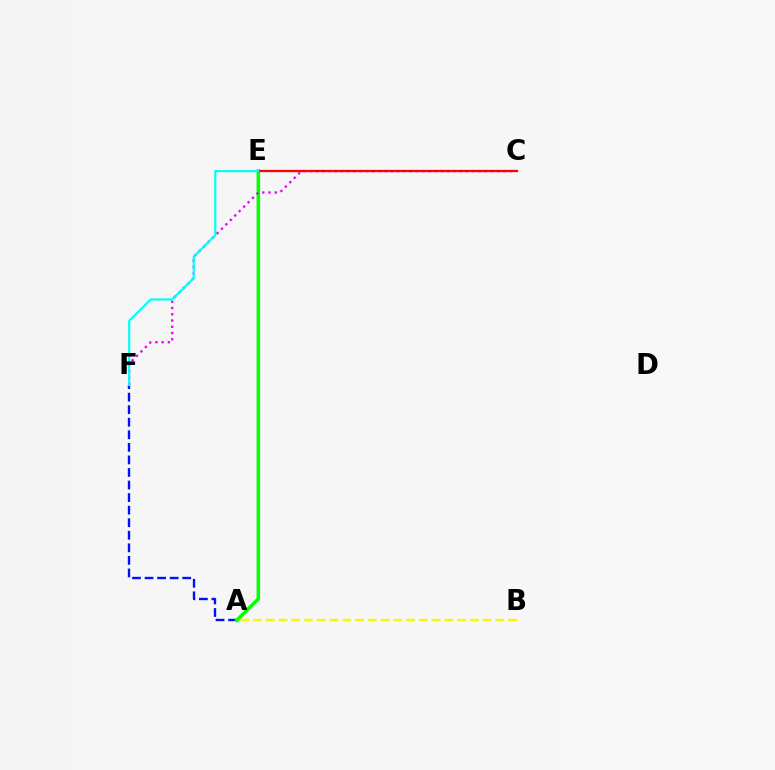{('A', 'F'): [{'color': '#0010ff', 'line_style': 'dashed', 'thickness': 1.71}], ('A', 'B'): [{'color': '#fcf500', 'line_style': 'dashed', 'thickness': 1.73}], ('A', 'E'): [{'color': '#08ff00', 'line_style': 'solid', 'thickness': 2.55}], ('C', 'F'): [{'color': '#ee00ff', 'line_style': 'dotted', 'thickness': 1.7}], ('C', 'E'): [{'color': '#ff0000', 'line_style': 'solid', 'thickness': 1.64}], ('E', 'F'): [{'color': '#00fff6', 'line_style': 'solid', 'thickness': 1.56}]}